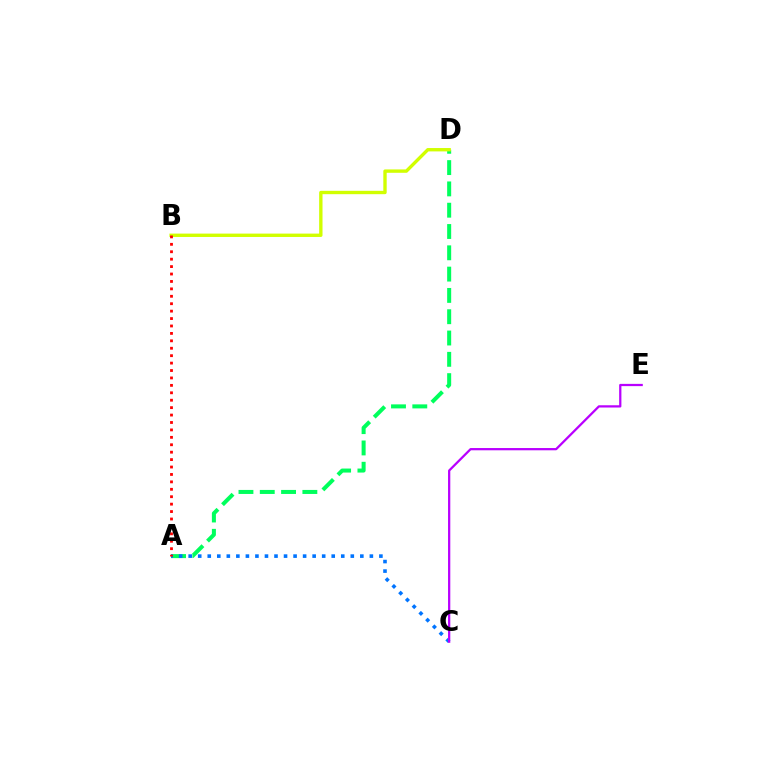{('A', 'D'): [{'color': '#00ff5c', 'line_style': 'dashed', 'thickness': 2.89}], ('B', 'D'): [{'color': '#d1ff00', 'line_style': 'solid', 'thickness': 2.42}], ('A', 'C'): [{'color': '#0074ff', 'line_style': 'dotted', 'thickness': 2.59}], ('A', 'B'): [{'color': '#ff0000', 'line_style': 'dotted', 'thickness': 2.02}], ('C', 'E'): [{'color': '#b900ff', 'line_style': 'solid', 'thickness': 1.62}]}